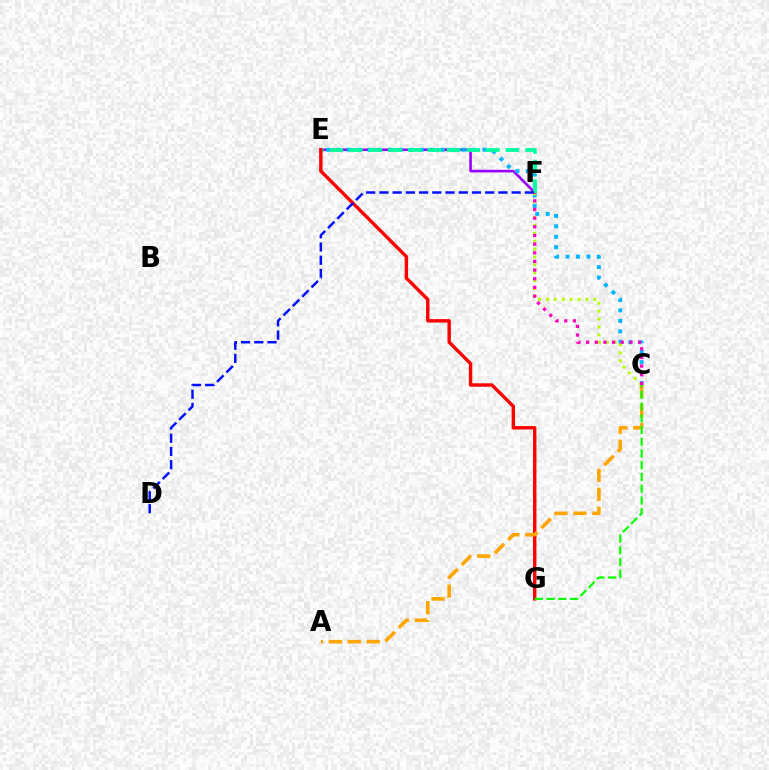{('E', 'F'): [{'color': '#9b00ff', 'line_style': 'solid', 'thickness': 1.89}, {'color': '#00ff9d', 'line_style': 'dashed', 'thickness': 2.66}], ('C', 'E'): [{'color': '#00b5ff', 'line_style': 'dotted', 'thickness': 2.84}], ('C', 'F'): [{'color': '#b3ff00', 'line_style': 'dotted', 'thickness': 2.14}, {'color': '#ff00bd', 'line_style': 'dotted', 'thickness': 2.35}], ('E', 'G'): [{'color': '#ff0000', 'line_style': 'solid', 'thickness': 2.46}], ('D', 'F'): [{'color': '#0010ff', 'line_style': 'dashed', 'thickness': 1.8}], ('A', 'C'): [{'color': '#ffa500', 'line_style': 'dashed', 'thickness': 2.58}], ('C', 'G'): [{'color': '#08ff00', 'line_style': 'dashed', 'thickness': 1.6}]}